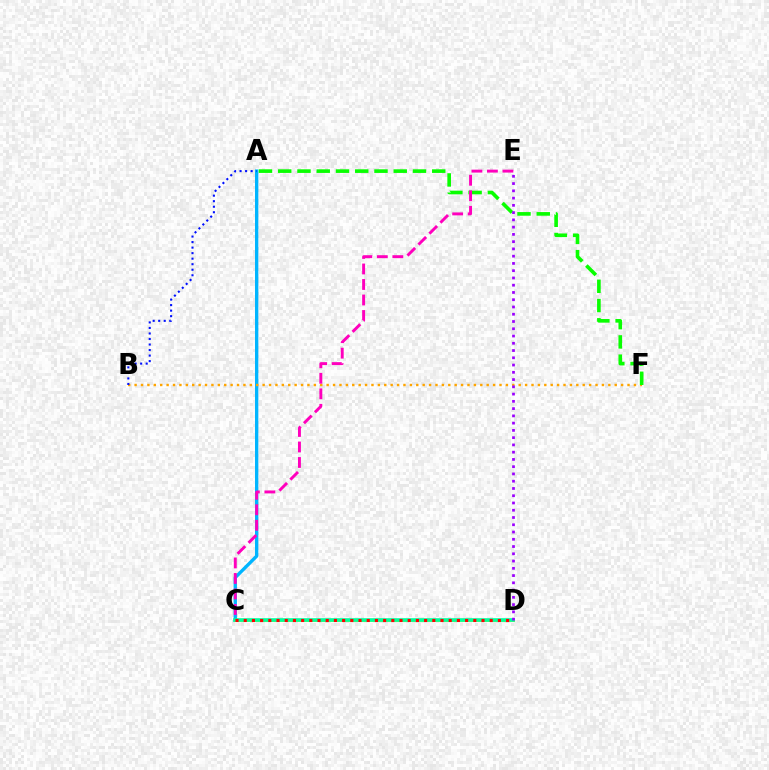{('A', 'C'): [{'color': '#00b5ff', 'line_style': 'solid', 'thickness': 2.41}], ('B', 'F'): [{'color': '#ffa500', 'line_style': 'dotted', 'thickness': 1.74}], ('C', 'D'): [{'color': '#b3ff00', 'line_style': 'solid', 'thickness': 2.01}, {'color': '#00ff9d', 'line_style': 'solid', 'thickness': 2.61}, {'color': '#ff0000', 'line_style': 'dotted', 'thickness': 2.23}], ('A', 'F'): [{'color': '#08ff00', 'line_style': 'dashed', 'thickness': 2.62}], ('C', 'E'): [{'color': '#ff00bd', 'line_style': 'dashed', 'thickness': 2.11}], ('D', 'E'): [{'color': '#9b00ff', 'line_style': 'dotted', 'thickness': 1.97}], ('A', 'B'): [{'color': '#0010ff', 'line_style': 'dotted', 'thickness': 1.5}]}